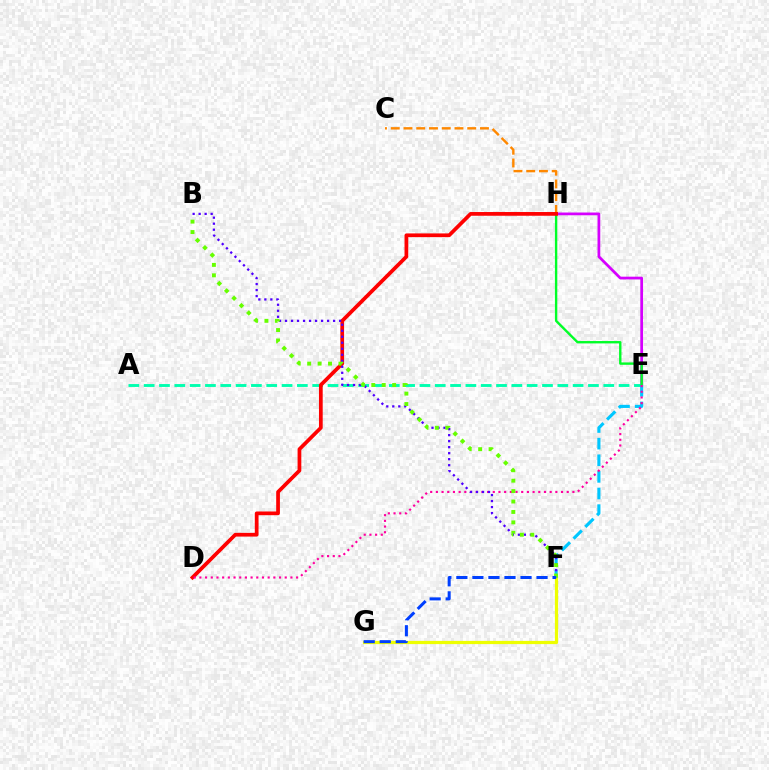{('E', 'H'): [{'color': '#d600ff', 'line_style': 'solid', 'thickness': 1.97}, {'color': '#00ff27', 'line_style': 'solid', 'thickness': 1.71}], ('A', 'E'): [{'color': '#00ffaf', 'line_style': 'dashed', 'thickness': 2.08}], ('C', 'H'): [{'color': '#ff8800', 'line_style': 'dashed', 'thickness': 1.73}], ('F', 'G'): [{'color': '#eeff00', 'line_style': 'solid', 'thickness': 2.31}, {'color': '#003fff', 'line_style': 'dashed', 'thickness': 2.18}], ('E', 'F'): [{'color': '#00c7ff', 'line_style': 'dashed', 'thickness': 2.26}], ('D', 'H'): [{'color': '#ff0000', 'line_style': 'solid', 'thickness': 2.68}], ('D', 'E'): [{'color': '#ff00a0', 'line_style': 'dotted', 'thickness': 1.55}], ('B', 'F'): [{'color': '#4f00ff', 'line_style': 'dotted', 'thickness': 1.63}, {'color': '#66ff00', 'line_style': 'dotted', 'thickness': 2.83}]}